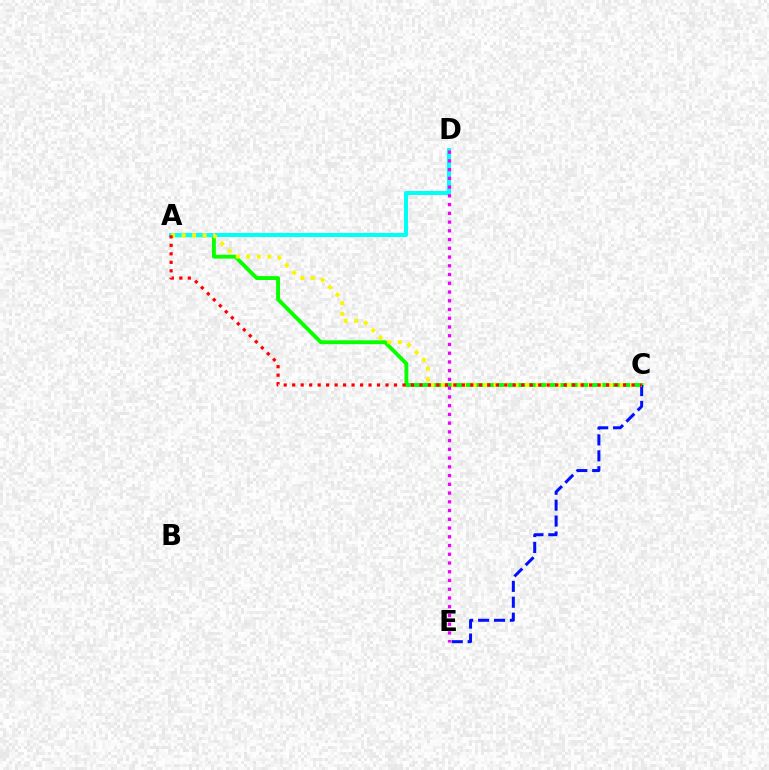{('A', 'C'): [{'color': '#08ff00', 'line_style': 'solid', 'thickness': 2.8}, {'color': '#fcf500', 'line_style': 'dotted', 'thickness': 2.85}, {'color': '#ff0000', 'line_style': 'dotted', 'thickness': 2.31}], ('A', 'D'): [{'color': '#00fff6', 'line_style': 'solid', 'thickness': 2.9}], ('C', 'E'): [{'color': '#0010ff', 'line_style': 'dashed', 'thickness': 2.16}], ('D', 'E'): [{'color': '#ee00ff', 'line_style': 'dotted', 'thickness': 2.38}]}